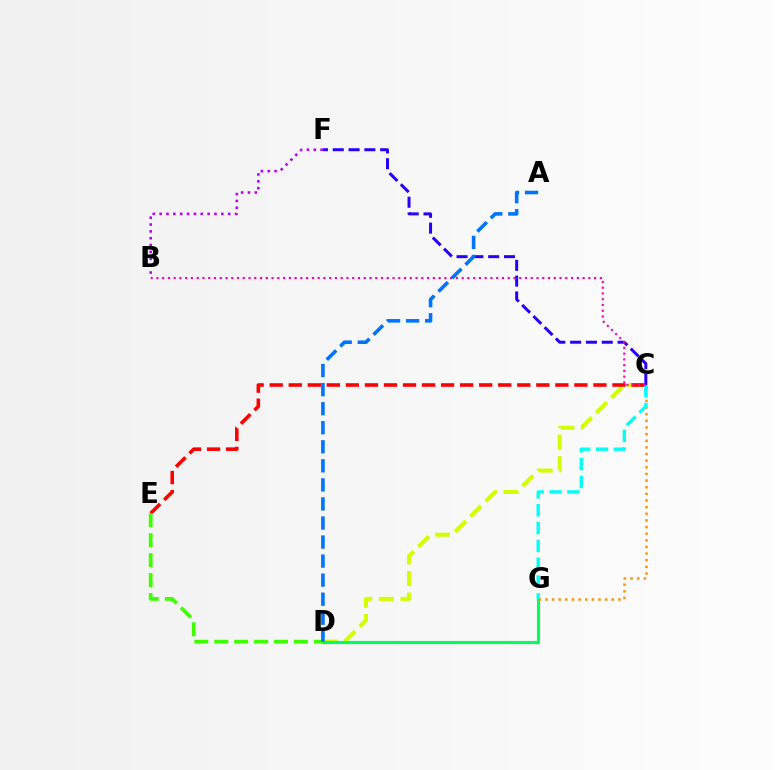{('C', 'D'): [{'color': '#d1ff00', 'line_style': 'dashed', 'thickness': 2.92}], ('C', 'F'): [{'color': '#2500ff', 'line_style': 'dashed', 'thickness': 2.15}], ('B', 'F'): [{'color': '#b900ff', 'line_style': 'dotted', 'thickness': 1.86}], ('C', 'E'): [{'color': '#ff0000', 'line_style': 'dashed', 'thickness': 2.59}], ('D', 'G'): [{'color': '#00ff5c', 'line_style': 'solid', 'thickness': 2.25}], ('D', 'E'): [{'color': '#3dff00', 'line_style': 'dashed', 'thickness': 2.71}], ('C', 'G'): [{'color': '#ff9400', 'line_style': 'dotted', 'thickness': 1.8}, {'color': '#00fff6', 'line_style': 'dashed', 'thickness': 2.42}], ('B', 'C'): [{'color': '#ff00ac', 'line_style': 'dotted', 'thickness': 1.56}], ('A', 'D'): [{'color': '#0074ff', 'line_style': 'dashed', 'thickness': 2.59}]}